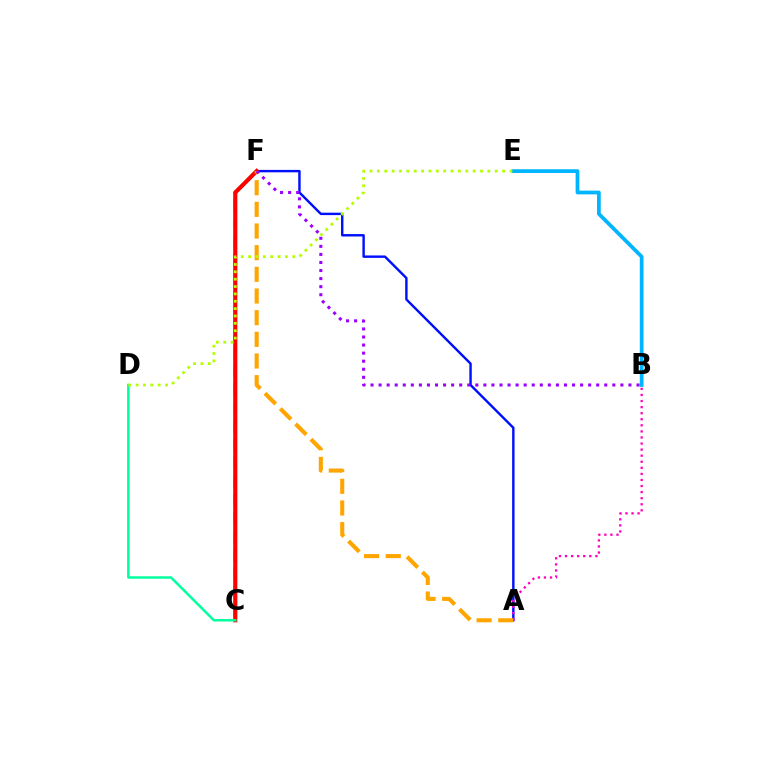{('A', 'F'): [{'color': '#0010ff', 'line_style': 'solid', 'thickness': 1.74}, {'color': '#ffa500', 'line_style': 'dashed', 'thickness': 2.94}], ('A', 'B'): [{'color': '#ff00bd', 'line_style': 'dotted', 'thickness': 1.65}], ('C', 'F'): [{'color': '#08ff00', 'line_style': 'dashed', 'thickness': 2.5}, {'color': '#ff0000', 'line_style': 'solid', 'thickness': 2.98}], ('B', 'E'): [{'color': '#00b5ff', 'line_style': 'solid', 'thickness': 2.69}], ('C', 'D'): [{'color': '#00ff9d', 'line_style': 'solid', 'thickness': 1.76}], ('B', 'F'): [{'color': '#9b00ff', 'line_style': 'dotted', 'thickness': 2.19}], ('D', 'E'): [{'color': '#b3ff00', 'line_style': 'dotted', 'thickness': 2.0}]}